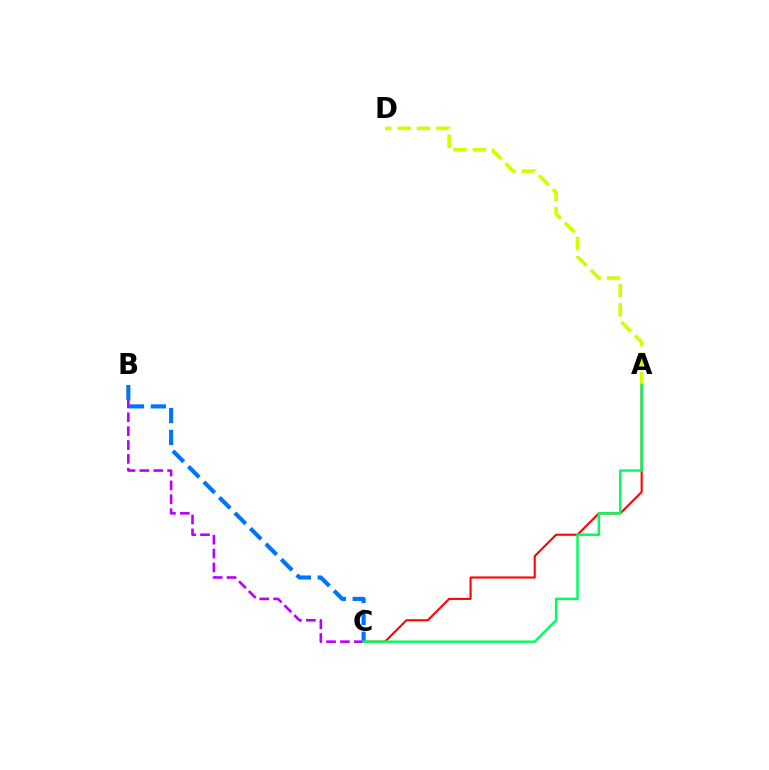{('A', 'C'): [{'color': '#ff0000', 'line_style': 'solid', 'thickness': 1.51}, {'color': '#00ff5c', 'line_style': 'solid', 'thickness': 1.78}], ('A', 'D'): [{'color': '#d1ff00', 'line_style': 'dashed', 'thickness': 2.62}], ('B', 'C'): [{'color': '#b900ff', 'line_style': 'dashed', 'thickness': 1.88}, {'color': '#0074ff', 'line_style': 'dashed', 'thickness': 2.98}]}